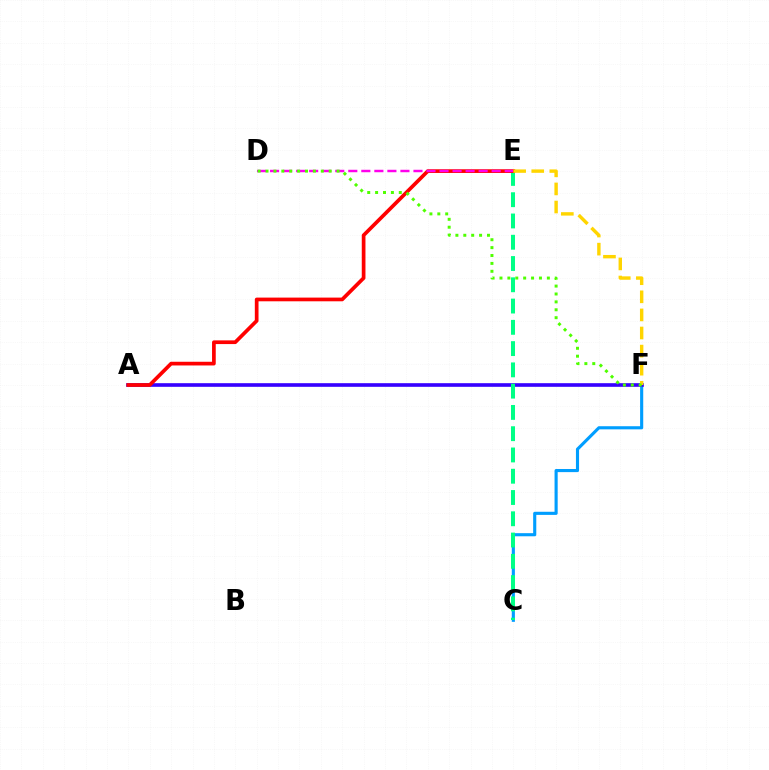{('C', 'F'): [{'color': '#009eff', 'line_style': 'solid', 'thickness': 2.25}], ('A', 'F'): [{'color': '#3700ff', 'line_style': 'solid', 'thickness': 2.62}], ('C', 'E'): [{'color': '#00ff86', 'line_style': 'dashed', 'thickness': 2.89}], ('A', 'E'): [{'color': '#ff0000', 'line_style': 'solid', 'thickness': 2.67}], ('D', 'E'): [{'color': '#ff00ed', 'line_style': 'dashed', 'thickness': 1.77}], ('E', 'F'): [{'color': '#ffd500', 'line_style': 'dashed', 'thickness': 2.46}], ('D', 'F'): [{'color': '#4fff00', 'line_style': 'dotted', 'thickness': 2.15}]}